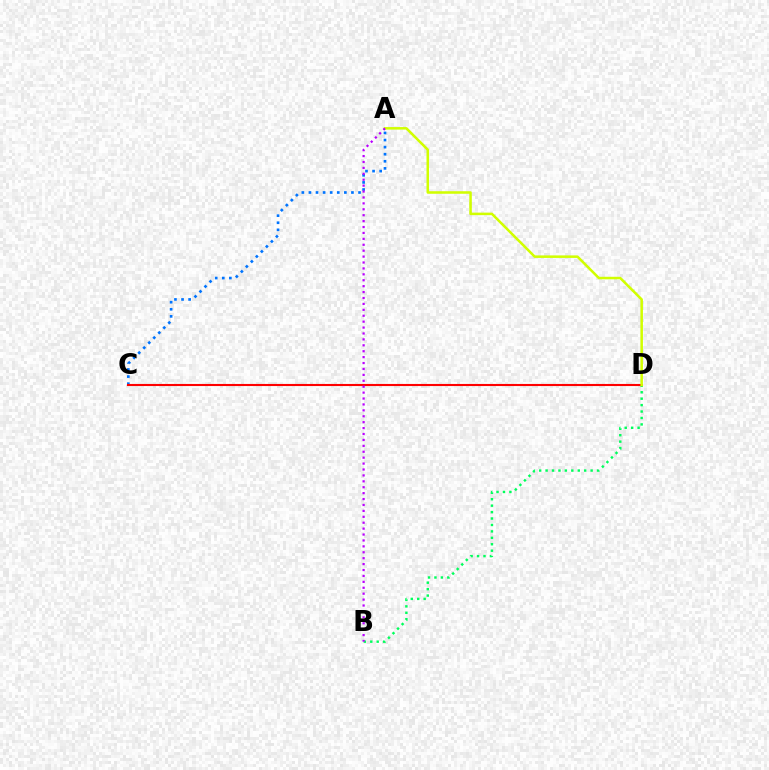{('A', 'C'): [{'color': '#0074ff', 'line_style': 'dotted', 'thickness': 1.93}], ('B', 'D'): [{'color': '#00ff5c', 'line_style': 'dotted', 'thickness': 1.75}], ('C', 'D'): [{'color': '#ff0000', 'line_style': 'solid', 'thickness': 1.51}], ('A', 'D'): [{'color': '#d1ff00', 'line_style': 'solid', 'thickness': 1.83}], ('A', 'B'): [{'color': '#b900ff', 'line_style': 'dotted', 'thickness': 1.61}]}